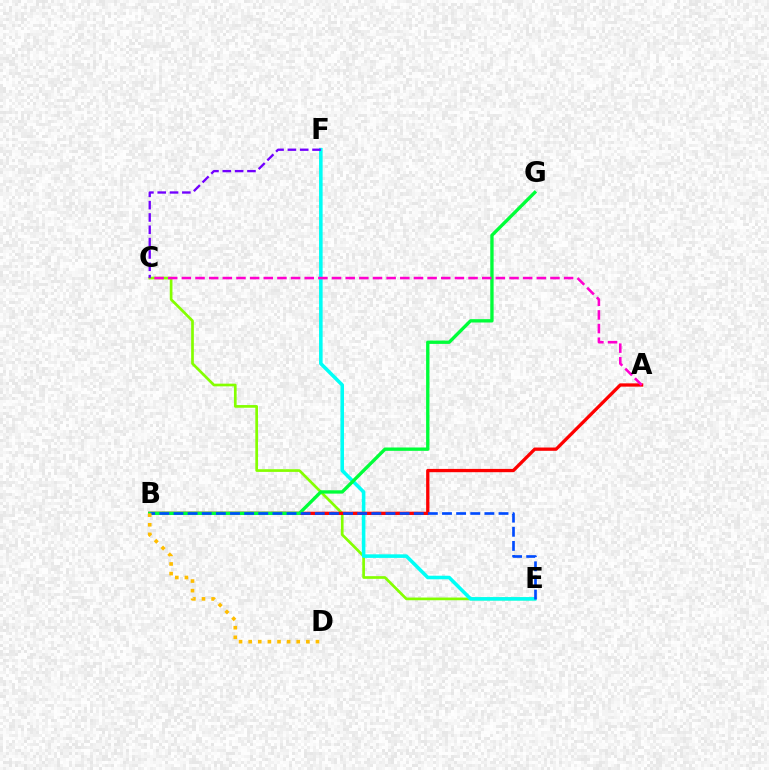{('C', 'E'): [{'color': '#84ff00', 'line_style': 'solid', 'thickness': 1.94}], ('E', 'F'): [{'color': '#00fff6', 'line_style': 'solid', 'thickness': 2.57}], ('A', 'B'): [{'color': '#ff0000', 'line_style': 'solid', 'thickness': 2.36}], ('C', 'F'): [{'color': '#7200ff', 'line_style': 'dashed', 'thickness': 1.67}], ('B', 'G'): [{'color': '#00ff39', 'line_style': 'solid', 'thickness': 2.41}], ('B', 'E'): [{'color': '#004bff', 'line_style': 'dashed', 'thickness': 1.92}], ('A', 'C'): [{'color': '#ff00cf', 'line_style': 'dashed', 'thickness': 1.85}], ('B', 'D'): [{'color': '#ffbd00', 'line_style': 'dotted', 'thickness': 2.61}]}